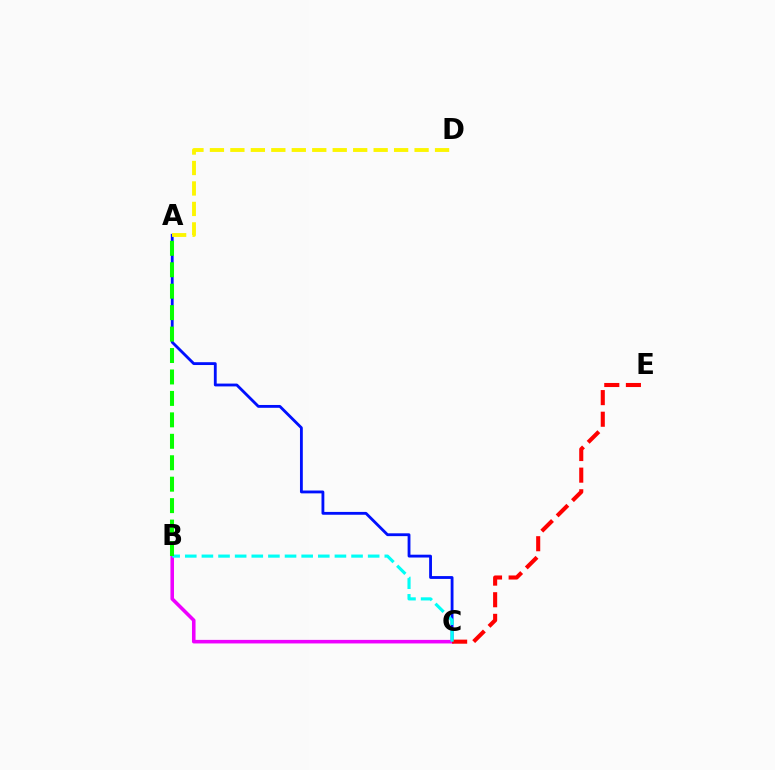{('A', 'C'): [{'color': '#0010ff', 'line_style': 'solid', 'thickness': 2.04}], ('B', 'C'): [{'color': '#ee00ff', 'line_style': 'solid', 'thickness': 2.57}, {'color': '#00fff6', 'line_style': 'dashed', 'thickness': 2.26}], ('C', 'E'): [{'color': '#ff0000', 'line_style': 'dashed', 'thickness': 2.94}], ('A', 'D'): [{'color': '#fcf500', 'line_style': 'dashed', 'thickness': 2.78}], ('A', 'B'): [{'color': '#08ff00', 'line_style': 'dashed', 'thickness': 2.91}]}